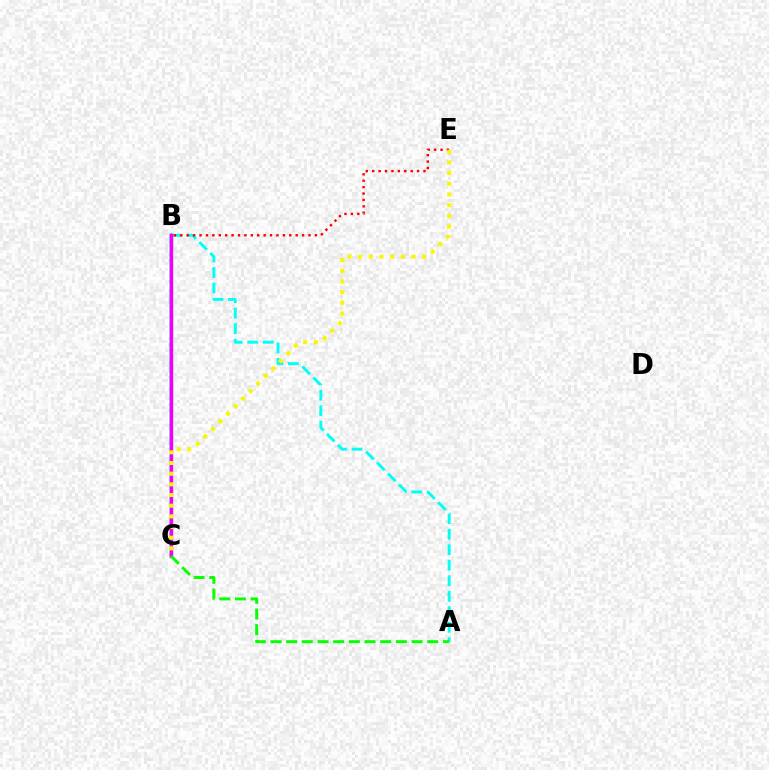{('B', 'C'): [{'color': '#0010ff', 'line_style': 'solid', 'thickness': 1.79}, {'color': '#ee00ff', 'line_style': 'solid', 'thickness': 2.44}], ('A', 'B'): [{'color': '#00fff6', 'line_style': 'dashed', 'thickness': 2.11}], ('B', 'E'): [{'color': '#ff0000', 'line_style': 'dotted', 'thickness': 1.74}], ('A', 'C'): [{'color': '#08ff00', 'line_style': 'dashed', 'thickness': 2.13}], ('C', 'E'): [{'color': '#fcf500', 'line_style': 'dotted', 'thickness': 2.9}]}